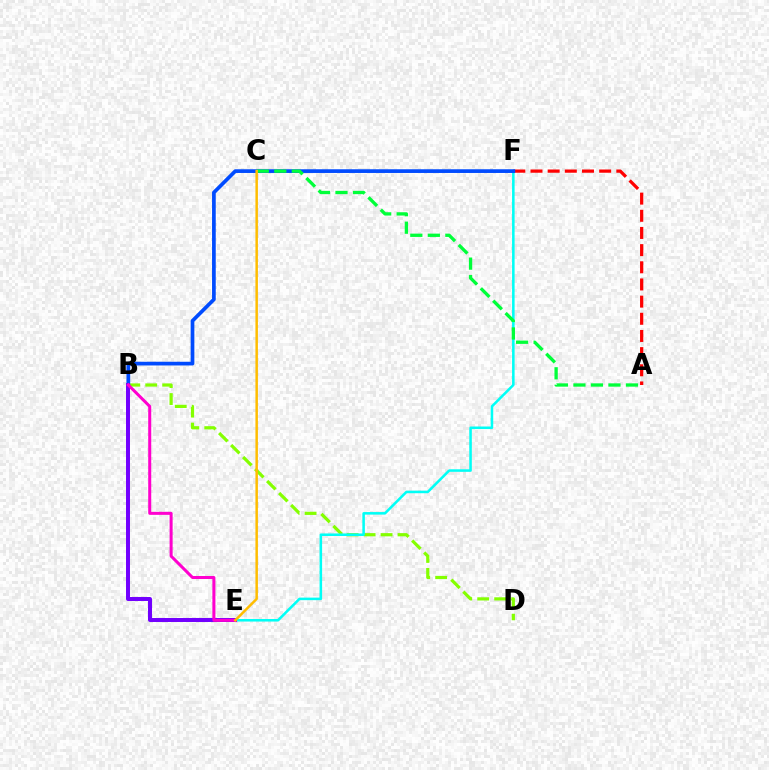{('A', 'F'): [{'color': '#ff0000', 'line_style': 'dashed', 'thickness': 2.33}], ('B', 'D'): [{'color': '#84ff00', 'line_style': 'dashed', 'thickness': 2.31}], ('E', 'F'): [{'color': '#00fff6', 'line_style': 'solid', 'thickness': 1.83}], ('B', 'F'): [{'color': '#004bff', 'line_style': 'solid', 'thickness': 2.67}], ('B', 'E'): [{'color': '#7200ff', 'line_style': 'solid', 'thickness': 2.86}, {'color': '#ff00cf', 'line_style': 'solid', 'thickness': 2.18}], ('A', 'C'): [{'color': '#00ff39', 'line_style': 'dashed', 'thickness': 2.38}], ('C', 'E'): [{'color': '#ffbd00', 'line_style': 'solid', 'thickness': 1.79}]}